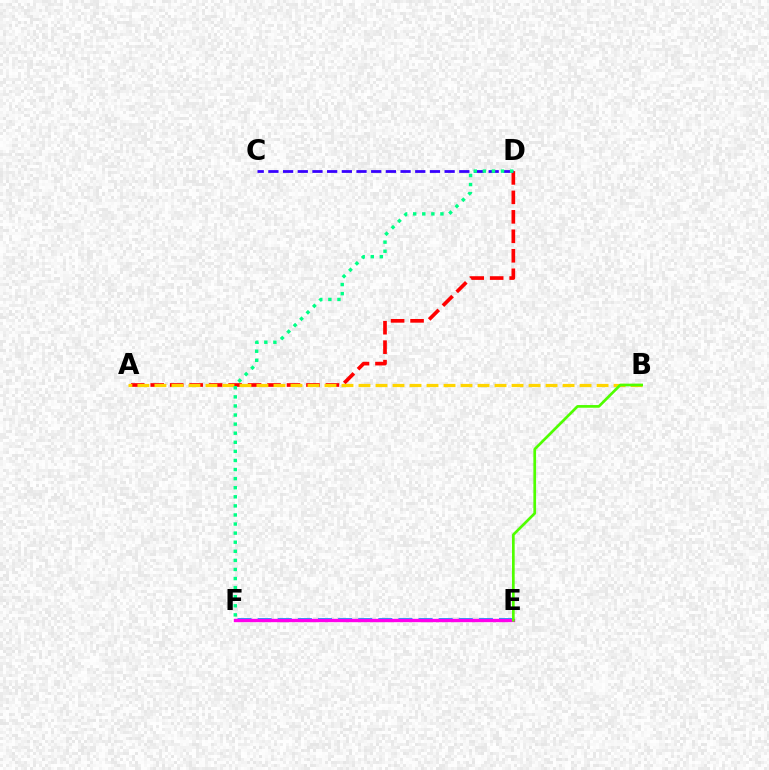{('A', 'D'): [{'color': '#ff0000', 'line_style': 'dashed', 'thickness': 2.64}], ('E', 'F'): [{'color': '#009eff', 'line_style': 'dashed', 'thickness': 2.73}, {'color': '#ff00ed', 'line_style': 'solid', 'thickness': 2.42}], ('A', 'B'): [{'color': '#ffd500', 'line_style': 'dashed', 'thickness': 2.31}], ('C', 'D'): [{'color': '#3700ff', 'line_style': 'dashed', 'thickness': 1.99}], ('B', 'E'): [{'color': '#4fff00', 'line_style': 'solid', 'thickness': 1.94}], ('D', 'F'): [{'color': '#00ff86', 'line_style': 'dotted', 'thickness': 2.47}]}